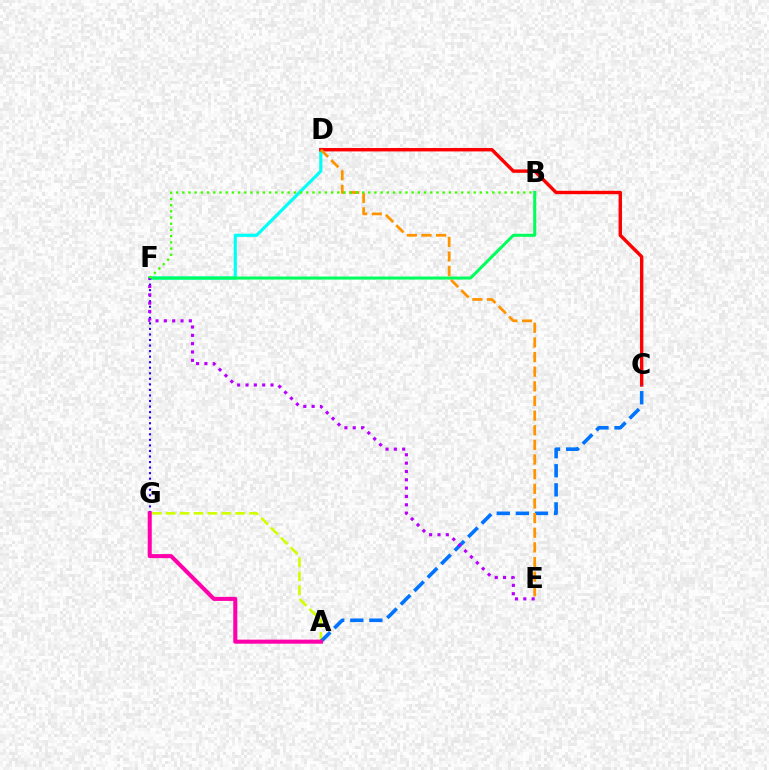{('D', 'F'): [{'color': '#00fff6', 'line_style': 'solid', 'thickness': 2.28}], ('B', 'F'): [{'color': '#00ff5c', 'line_style': 'solid', 'thickness': 2.18}, {'color': '#3dff00', 'line_style': 'dotted', 'thickness': 1.68}], ('C', 'D'): [{'color': '#ff0000', 'line_style': 'solid', 'thickness': 2.45}], ('A', 'G'): [{'color': '#d1ff00', 'line_style': 'dashed', 'thickness': 1.89}, {'color': '#ff00ac', 'line_style': 'solid', 'thickness': 2.92}], ('A', 'C'): [{'color': '#0074ff', 'line_style': 'dashed', 'thickness': 2.59}], ('F', 'G'): [{'color': '#2500ff', 'line_style': 'dotted', 'thickness': 1.51}], ('D', 'E'): [{'color': '#ff9400', 'line_style': 'dashed', 'thickness': 1.99}], ('E', 'F'): [{'color': '#b900ff', 'line_style': 'dotted', 'thickness': 2.26}]}